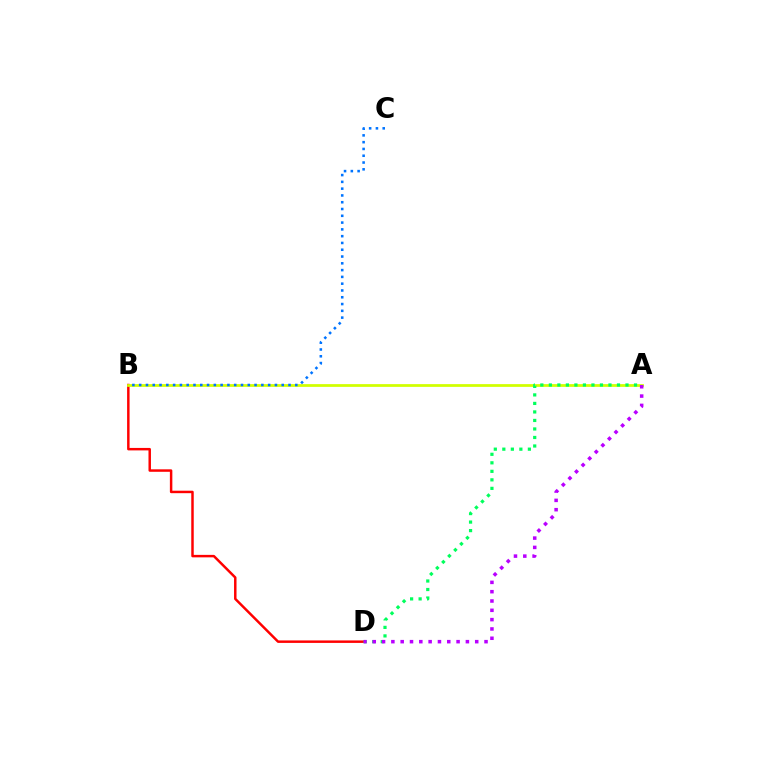{('B', 'D'): [{'color': '#ff0000', 'line_style': 'solid', 'thickness': 1.78}], ('A', 'B'): [{'color': '#d1ff00', 'line_style': 'solid', 'thickness': 1.98}], ('B', 'C'): [{'color': '#0074ff', 'line_style': 'dotted', 'thickness': 1.84}], ('A', 'D'): [{'color': '#00ff5c', 'line_style': 'dotted', 'thickness': 2.31}, {'color': '#b900ff', 'line_style': 'dotted', 'thickness': 2.53}]}